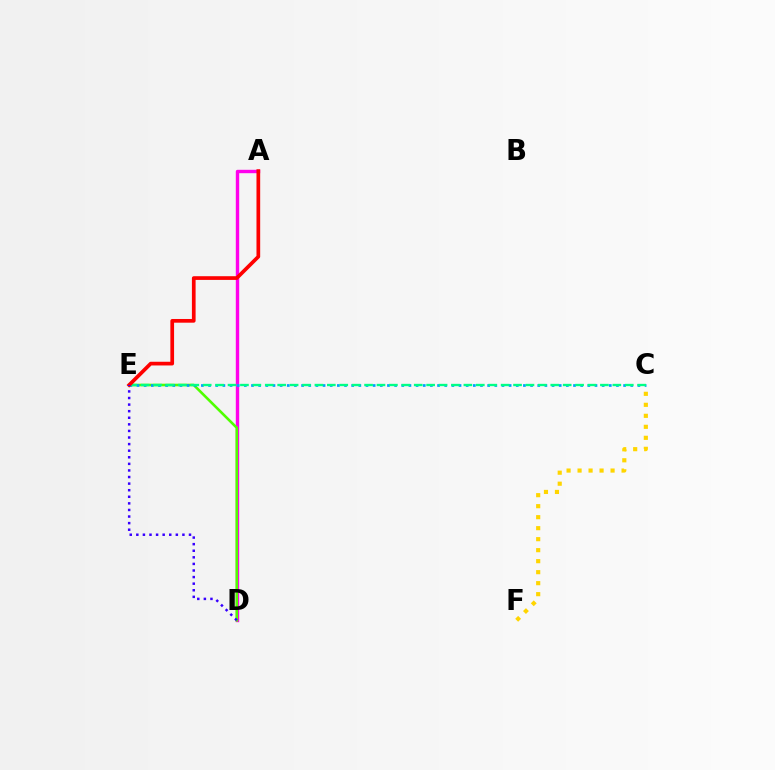{('A', 'D'): [{'color': '#ff00ed', 'line_style': 'solid', 'thickness': 2.44}], ('D', 'E'): [{'color': '#4fff00', 'line_style': 'solid', 'thickness': 1.88}, {'color': '#3700ff', 'line_style': 'dotted', 'thickness': 1.79}], ('C', 'E'): [{'color': '#009eff', 'line_style': 'dotted', 'thickness': 1.94}, {'color': '#00ff86', 'line_style': 'dashed', 'thickness': 1.69}], ('C', 'F'): [{'color': '#ffd500', 'line_style': 'dotted', 'thickness': 2.99}], ('A', 'E'): [{'color': '#ff0000', 'line_style': 'solid', 'thickness': 2.66}]}